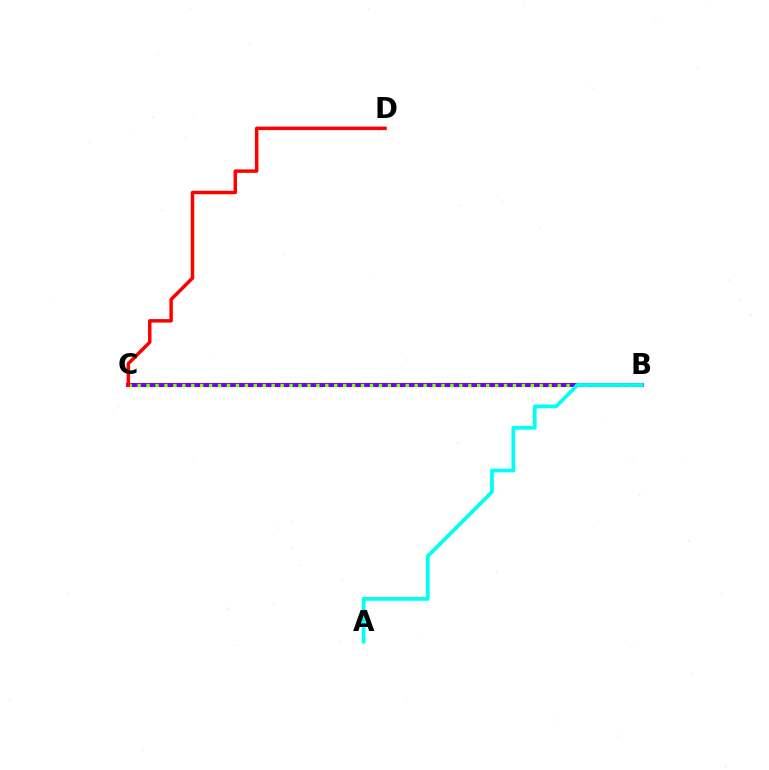{('B', 'C'): [{'color': '#7200ff', 'line_style': 'solid', 'thickness': 2.91}, {'color': '#84ff00', 'line_style': 'dotted', 'thickness': 2.43}], ('C', 'D'): [{'color': '#ff0000', 'line_style': 'solid', 'thickness': 2.5}], ('A', 'B'): [{'color': '#00fff6', 'line_style': 'solid', 'thickness': 2.72}]}